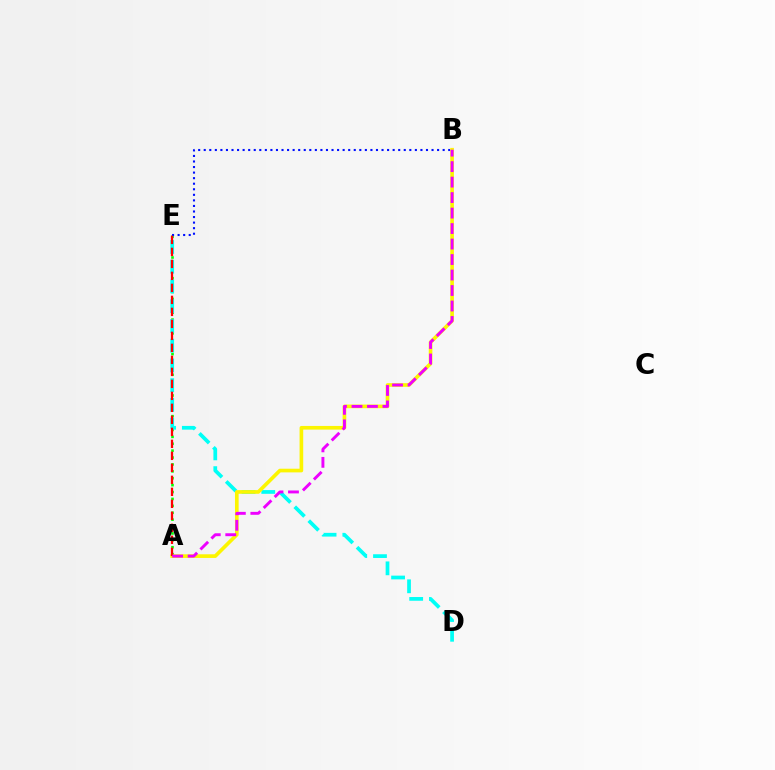{('A', 'E'): [{'color': '#08ff00', 'line_style': 'dotted', 'thickness': 1.87}, {'color': '#ff0000', 'line_style': 'dashed', 'thickness': 1.63}], ('B', 'E'): [{'color': '#0010ff', 'line_style': 'dotted', 'thickness': 1.51}], ('D', 'E'): [{'color': '#00fff6', 'line_style': 'dashed', 'thickness': 2.68}], ('A', 'B'): [{'color': '#fcf500', 'line_style': 'solid', 'thickness': 2.64}, {'color': '#ee00ff', 'line_style': 'dashed', 'thickness': 2.1}]}